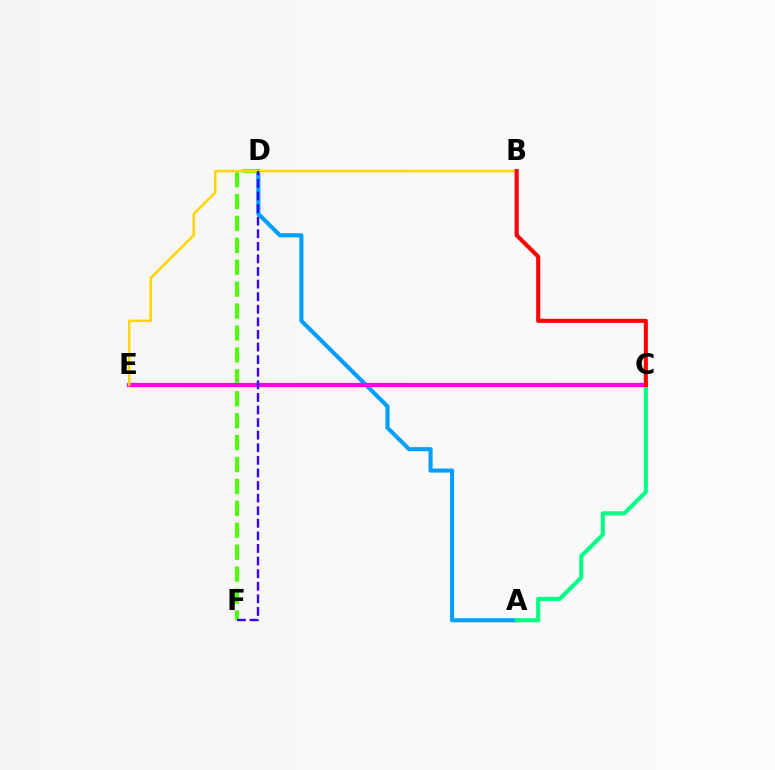{('A', 'D'): [{'color': '#009eff', 'line_style': 'solid', 'thickness': 2.95}], ('A', 'C'): [{'color': '#00ff86', 'line_style': 'solid', 'thickness': 2.95}], ('D', 'F'): [{'color': '#4fff00', 'line_style': 'dashed', 'thickness': 2.98}, {'color': '#3700ff', 'line_style': 'dashed', 'thickness': 1.71}], ('C', 'E'): [{'color': '#ff00ed', 'line_style': 'solid', 'thickness': 3.0}], ('B', 'E'): [{'color': '#ffd500', 'line_style': 'solid', 'thickness': 1.8}], ('B', 'C'): [{'color': '#ff0000', 'line_style': 'solid', 'thickness': 2.94}]}